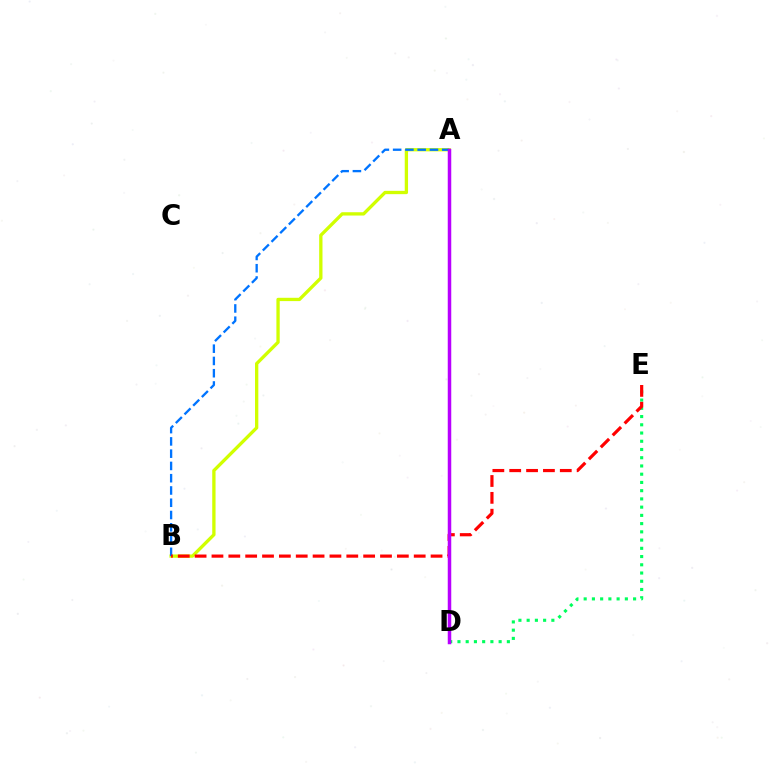{('A', 'B'): [{'color': '#d1ff00', 'line_style': 'solid', 'thickness': 2.38}, {'color': '#0074ff', 'line_style': 'dashed', 'thickness': 1.67}], ('D', 'E'): [{'color': '#00ff5c', 'line_style': 'dotted', 'thickness': 2.24}], ('B', 'E'): [{'color': '#ff0000', 'line_style': 'dashed', 'thickness': 2.29}], ('A', 'D'): [{'color': '#b900ff', 'line_style': 'solid', 'thickness': 2.52}]}